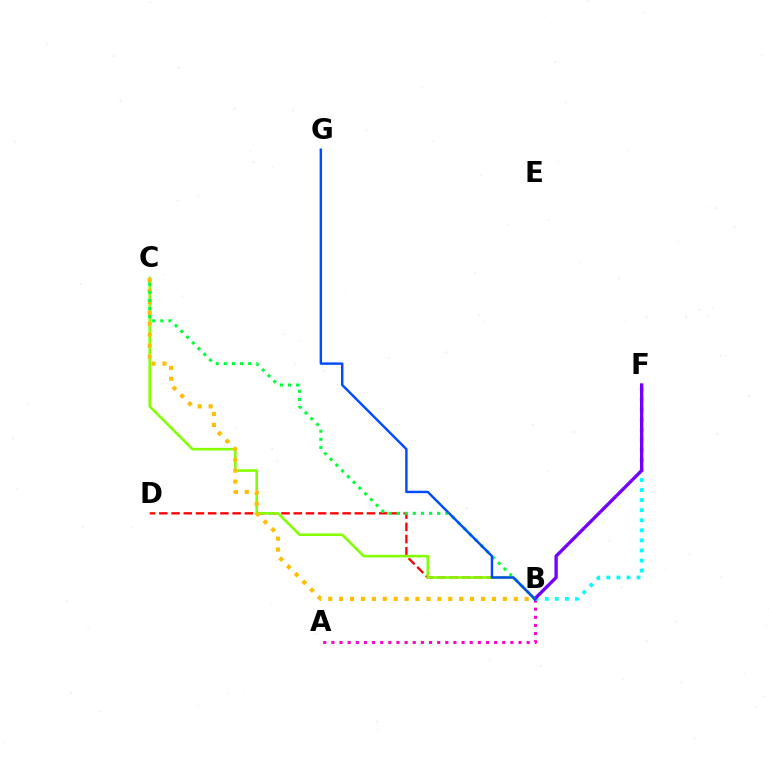{('A', 'B'): [{'color': '#ff00cf', 'line_style': 'dotted', 'thickness': 2.21}], ('B', 'D'): [{'color': '#ff0000', 'line_style': 'dashed', 'thickness': 1.66}], ('B', 'F'): [{'color': '#00fff6', 'line_style': 'dotted', 'thickness': 2.74}, {'color': '#7200ff', 'line_style': 'solid', 'thickness': 2.41}], ('B', 'C'): [{'color': '#84ff00', 'line_style': 'solid', 'thickness': 1.85}, {'color': '#ffbd00', 'line_style': 'dotted', 'thickness': 2.97}, {'color': '#00ff39', 'line_style': 'dotted', 'thickness': 2.21}], ('B', 'G'): [{'color': '#004bff', 'line_style': 'solid', 'thickness': 1.75}]}